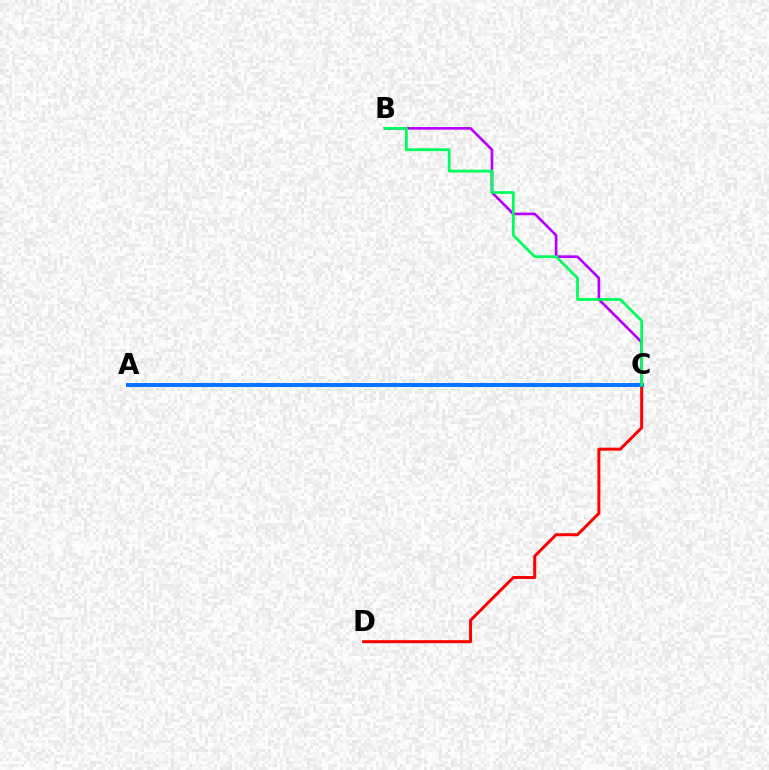{('B', 'C'): [{'color': '#b900ff', 'line_style': 'solid', 'thickness': 1.91}, {'color': '#00ff5c', 'line_style': 'solid', 'thickness': 2.0}], ('C', 'D'): [{'color': '#ff0000', 'line_style': 'solid', 'thickness': 2.15}], ('A', 'C'): [{'color': '#d1ff00', 'line_style': 'dotted', 'thickness': 2.2}, {'color': '#0074ff', 'line_style': 'solid', 'thickness': 2.86}]}